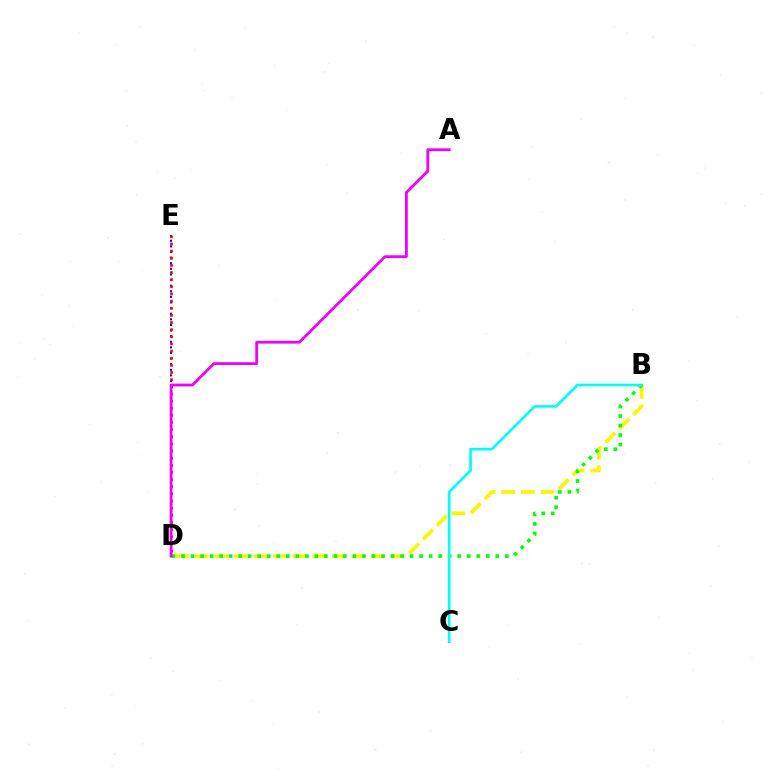{('D', 'E'): [{'color': '#0010ff', 'line_style': 'dotted', 'thickness': 1.52}, {'color': '#ff0000', 'line_style': 'dotted', 'thickness': 1.94}], ('B', 'D'): [{'color': '#fcf500', 'line_style': 'dashed', 'thickness': 2.66}, {'color': '#08ff00', 'line_style': 'dotted', 'thickness': 2.59}], ('B', 'C'): [{'color': '#00fff6', 'line_style': 'solid', 'thickness': 1.92}], ('A', 'D'): [{'color': '#ee00ff', 'line_style': 'solid', 'thickness': 2.02}]}